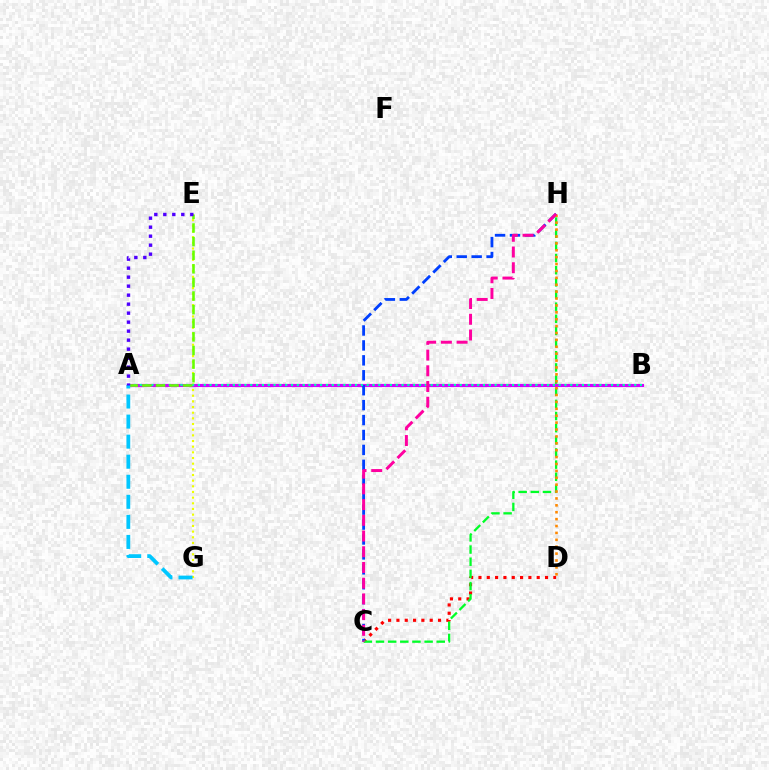{('C', 'D'): [{'color': '#ff0000', 'line_style': 'dotted', 'thickness': 2.26}], ('A', 'B'): [{'color': '#d600ff', 'line_style': 'solid', 'thickness': 2.26}, {'color': '#00ffaf', 'line_style': 'dotted', 'thickness': 1.58}], ('C', 'H'): [{'color': '#003fff', 'line_style': 'dashed', 'thickness': 2.03}, {'color': '#00ff27', 'line_style': 'dashed', 'thickness': 1.65}, {'color': '#ff00a0', 'line_style': 'dashed', 'thickness': 2.14}], ('E', 'G'): [{'color': '#eeff00', 'line_style': 'dotted', 'thickness': 1.54}], ('A', 'E'): [{'color': '#66ff00', 'line_style': 'dashed', 'thickness': 1.85}, {'color': '#4f00ff', 'line_style': 'dotted', 'thickness': 2.44}], ('D', 'H'): [{'color': '#ff8800', 'line_style': 'dotted', 'thickness': 1.87}], ('A', 'G'): [{'color': '#00c7ff', 'line_style': 'dashed', 'thickness': 2.72}]}